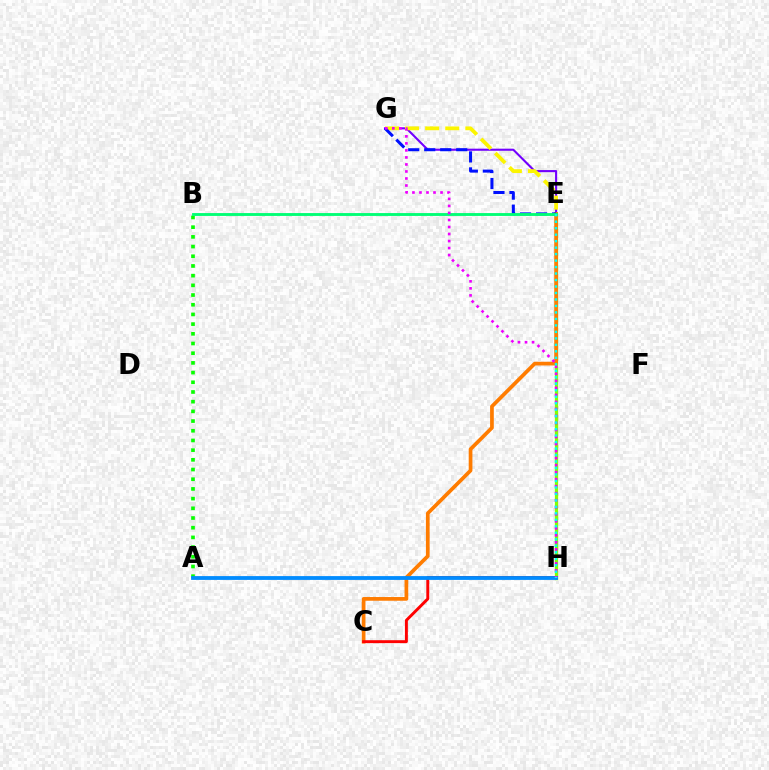{('A', 'H'): [{'color': '#ff0094', 'line_style': 'dashed', 'thickness': 1.59}, {'color': '#008cff', 'line_style': 'solid', 'thickness': 2.74}], ('E', 'G'): [{'color': '#7200ff', 'line_style': 'solid', 'thickness': 1.51}, {'color': '#fcf500', 'line_style': 'dashed', 'thickness': 2.73}, {'color': '#0010ff', 'line_style': 'dashed', 'thickness': 2.17}], ('E', 'H'): [{'color': '#84ff00', 'line_style': 'solid', 'thickness': 2.36}, {'color': '#00fff6', 'line_style': 'dotted', 'thickness': 1.76}], ('A', 'B'): [{'color': '#08ff00', 'line_style': 'dotted', 'thickness': 2.63}], ('C', 'E'): [{'color': '#ff7c00', 'line_style': 'solid', 'thickness': 2.67}], ('C', 'H'): [{'color': '#ff0000', 'line_style': 'solid', 'thickness': 2.11}], ('B', 'E'): [{'color': '#00ff74', 'line_style': 'solid', 'thickness': 2.07}], ('G', 'H'): [{'color': '#ee00ff', 'line_style': 'dotted', 'thickness': 1.91}]}